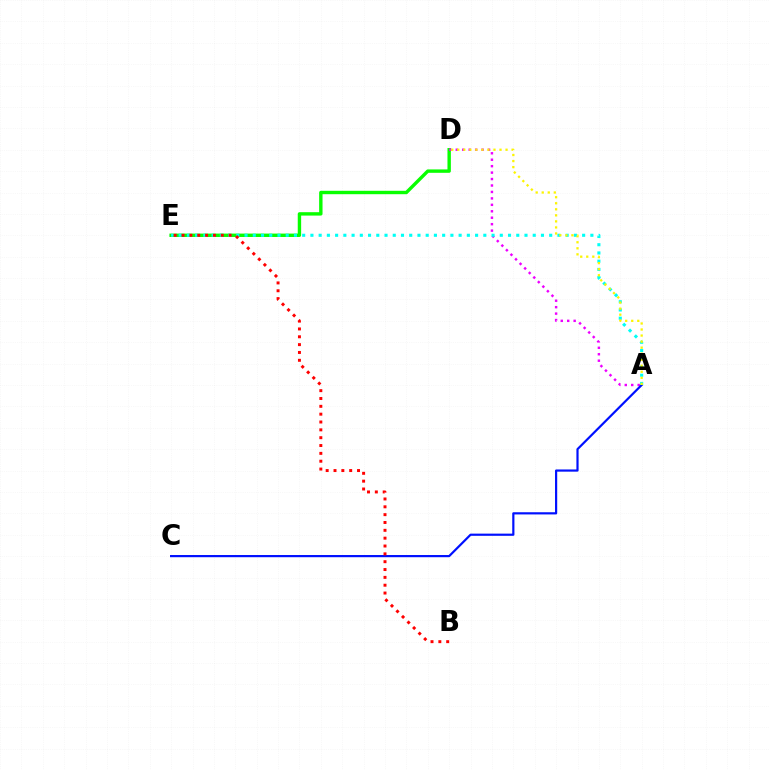{('D', 'E'): [{'color': '#08ff00', 'line_style': 'solid', 'thickness': 2.45}], ('A', 'D'): [{'color': '#ee00ff', 'line_style': 'dotted', 'thickness': 1.75}, {'color': '#fcf500', 'line_style': 'dotted', 'thickness': 1.64}], ('A', 'C'): [{'color': '#0010ff', 'line_style': 'solid', 'thickness': 1.58}], ('A', 'E'): [{'color': '#00fff6', 'line_style': 'dotted', 'thickness': 2.24}], ('B', 'E'): [{'color': '#ff0000', 'line_style': 'dotted', 'thickness': 2.13}]}